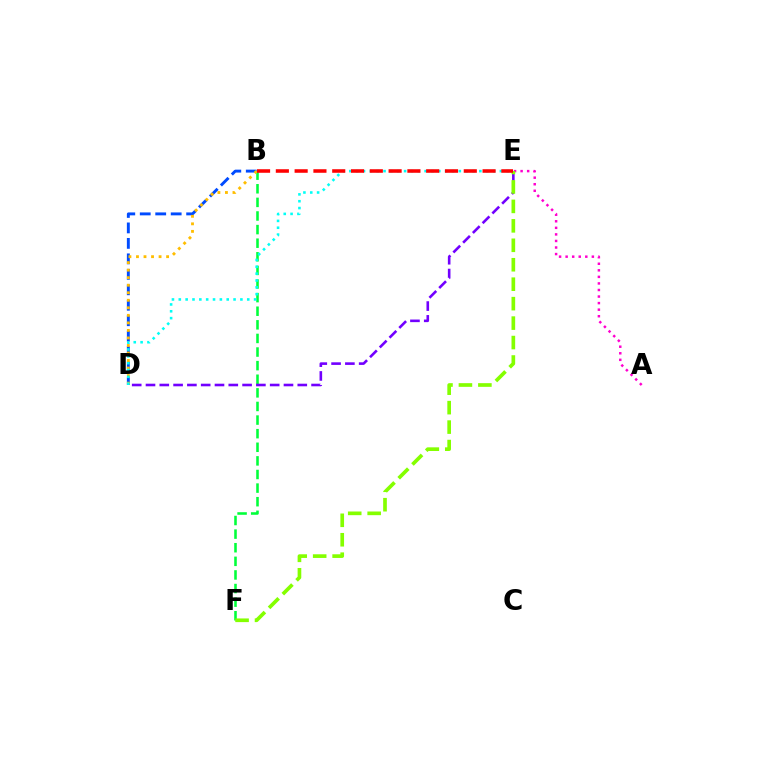{('B', 'D'): [{'color': '#004bff', 'line_style': 'dashed', 'thickness': 2.1}, {'color': '#ffbd00', 'line_style': 'dotted', 'thickness': 2.05}], ('B', 'F'): [{'color': '#00ff39', 'line_style': 'dashed', 'thickness': 1.85}], ('D', 'E'): [{'color': '#00fff6', 'line_style': 'dotted', 'thickness': 1.86}, {'color': '#7200ff', 'line_style': 'dashed', 'thickness': 1.87}], ('A', 'E'): [{'color': '#ff00cf', 'line_style': 'dotted', 'thickness': 1.78}], ('E', 'F'): [{'color': '#84ff00', 'line_style': 'dashed', 'thickness': 2.64}], ('B', 'E'): [{'color': '#ff0000', 'line_style': 'dashed', 'thickness': 2.55}]}